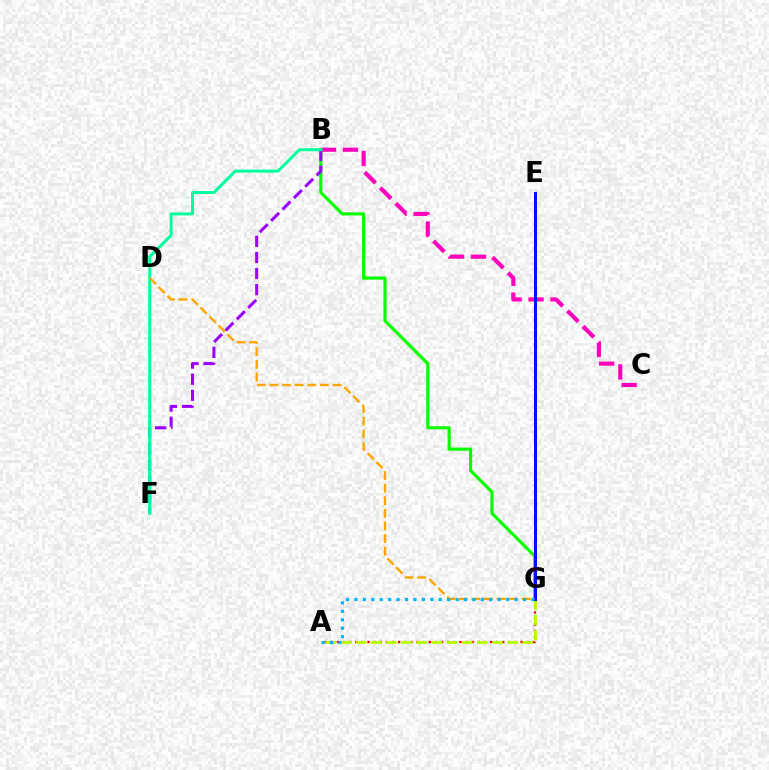{('A', 'G'): [{'color': '#ff0000', 'line_style': 'dotted', 'thickness': 1.66}, {'color': '#b3ff00', 'line_style': 'dashed', 'thickness': 2.06}, {'color': '#00b5ff', 'line_style': 'dotted', 'thickness': 2.29}], ('B', 'C'): [{'color': '#ff00bd', 'line_style': 'dashed', 'thickness': 2.98}], ('B', 'G'): [{'color': '#08ff00', 'line_style': 'solid', 'thickness': 2.28}], ('B', 'F'): [{'color': '#9b00ff', 'line_style': 'dashed', 'thickness': 2.19}, {'color': '#00ff9d', 'line_style': 'solid', 'thickness': 2.14}], ('D', 'G'): [{'color': '#ffa500', 'line_style': 'dashed', 'thickness': 1.71}], ('E', 'G'): [{'color': '#0010ff', 'line_style': 'solid', 'thickness': 2.18}]}